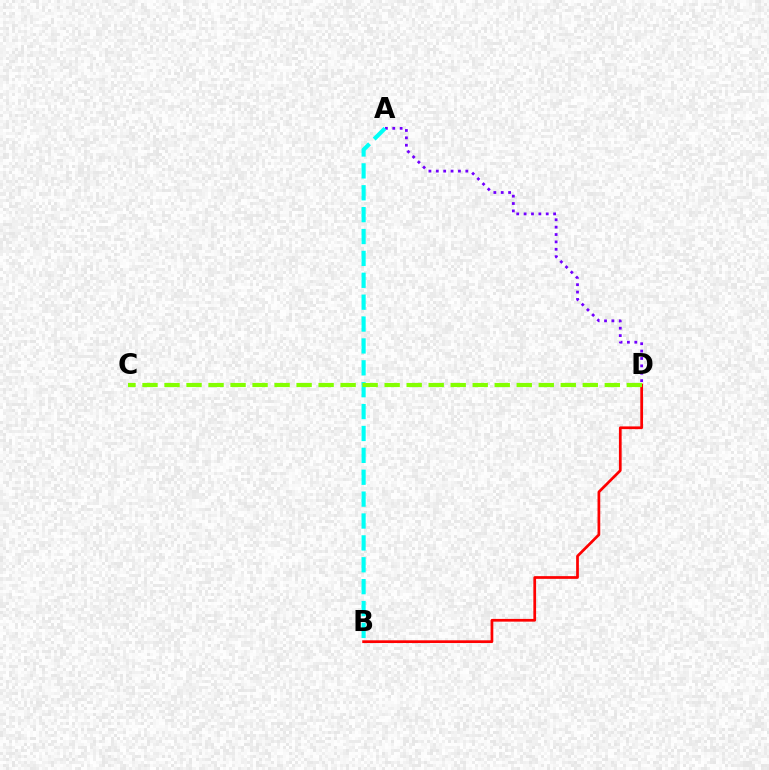{('B', 'D'): [{'color': '#ff0000', 'line_style': 'solid', 'thickness': 1.96}], ('A', 'D'): [{'color': '#7200ff', 'line_style': 'dotted', 'thickness': 2.0}], ('A', 'B'): [{'color': '#00fff6', 'line_style': 'dashed', 'thickness': 2.97}], ('C', 'D'): [{'color': '#84ff00', 'line_style': 'dashed', 'thickness': 2.99}]}